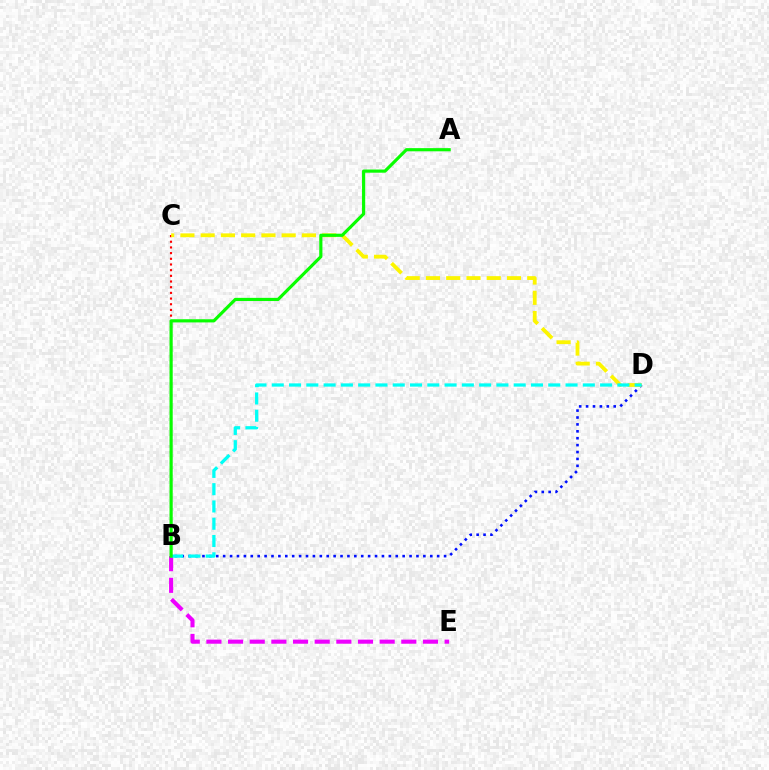{('B', 'D'): [{'color': '#0010ff', 'line_style': 'dotted', 'thickness': 1.88}, {'color': '#00fff6', 'line_style': 'dashed', 'thickness': 2.35}], ('B', 'C'): [{'color': '#ff0000', 'line_style': 'dotted', 'thickness': 1.54}], ('C', 'D'): [{'color': '#fcf500', 'line_style': 'dashed', 'thickness': 2.75}], ('B', 'E'): [{'color': '#ee00ff', 'line_style': 'dashed', 'thickness': 2.94}], ('A', 'B'): [{'color': '#08ff00', 'line_style': 'solid', 'thickness': 2.28}]}